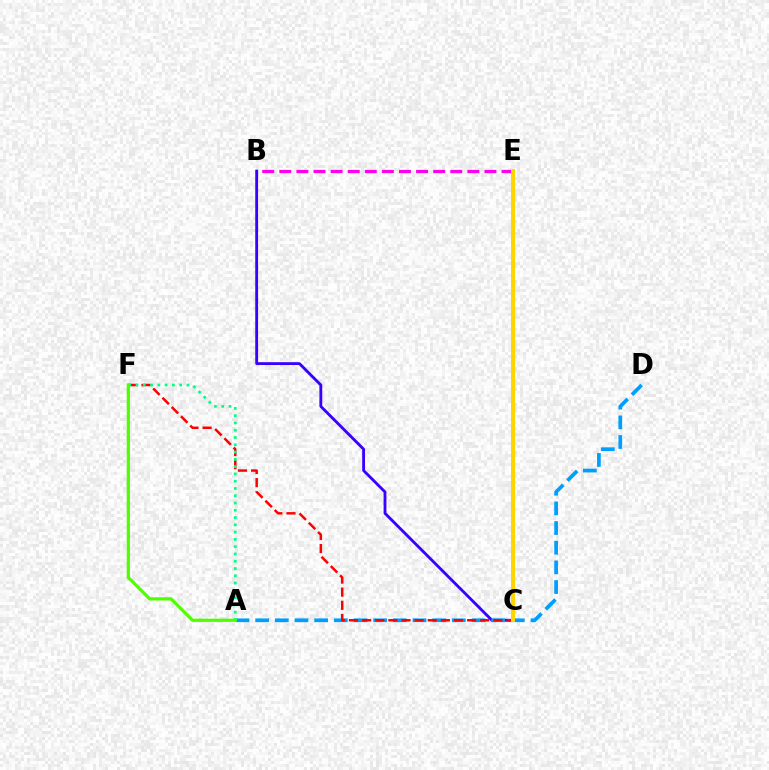{('B', 'C'): [{'color': '#3700ff', 'line_style': 'solid', 'thickness': 2.04}], ('A', 'D'): [{'color': '#009eff', 'line_style': 'dashed', 'thickness': 2.67}], ('B', 'E'): [{'color': '#ff00ed', 'line_style': 'dashed', 'thickness': 2.32}], ('C', 'F'): [{'color': '#ff0000', 'line_style': 'dashed', 'thickness': 1.78}], ('A', 'F'): [{'color': '#00ff86', 'line_style': 'dotted', 'thickness': 1.98}, {'color': '#4fff00', 'line_style': 'solid', 'thickness': 2.33}], ('C', 'E'): [{'color': '#ffd500', 'line_style': 'solid', 'thickness': 2.9}]}